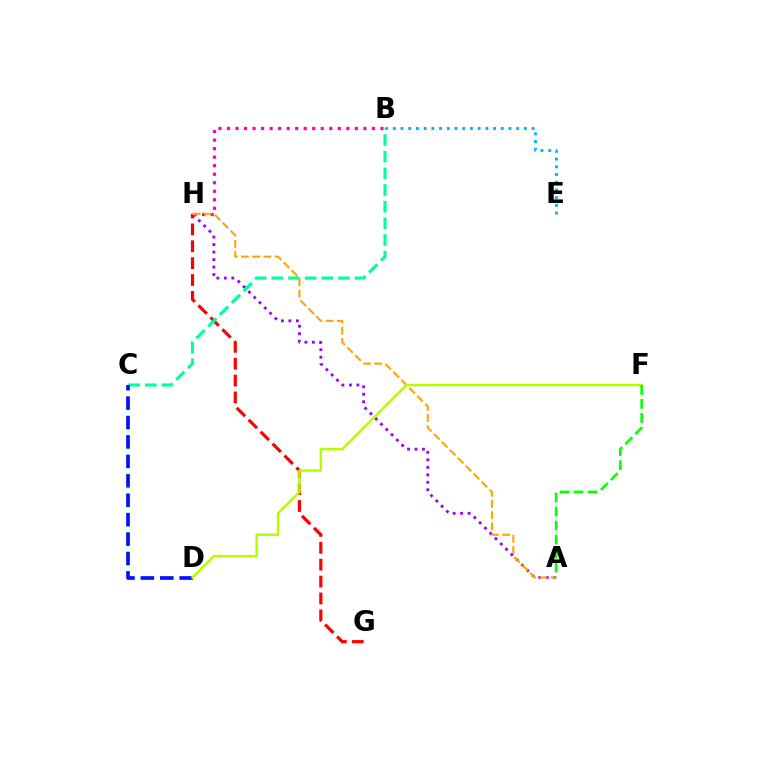{('G', 'H'): [{'color': '#ff0000', 'line_style': 'dashed', 'thickness': 2.29}], ('A', 'H'): [{'color': '#9b00ff', 'line_style': 'dotted', 'thickness': 2.03}, {'color': '#ffa500', 'line_style': 'dashed', 'thickness': 1.53}], ('B', 'H'): [{'color': '#ff00bd', 'line_style': 'dotted', 'thickness': 2.32}], ('B', 'C'): [{'color': '#00ff9d', 'line_style': 'dashed', 'thickness': 2.26}], ('C', 'D'): [{'color': '#0010ff', 'line_style': 'dashed', 'thickness': 2.64}], ('D', 'F'): [{'color': '#b3ff00', 'line_style': 'solid', 'thickness': 1.79}], ('A', 'F'): [{'color': '#08ff00', 'line_style': 'dashed', 'thickness': 1.9}], ('B', 'E'): [{'color': '#00b5ff', 'line_style': 'dotted', 'thickness': 2.09}]}